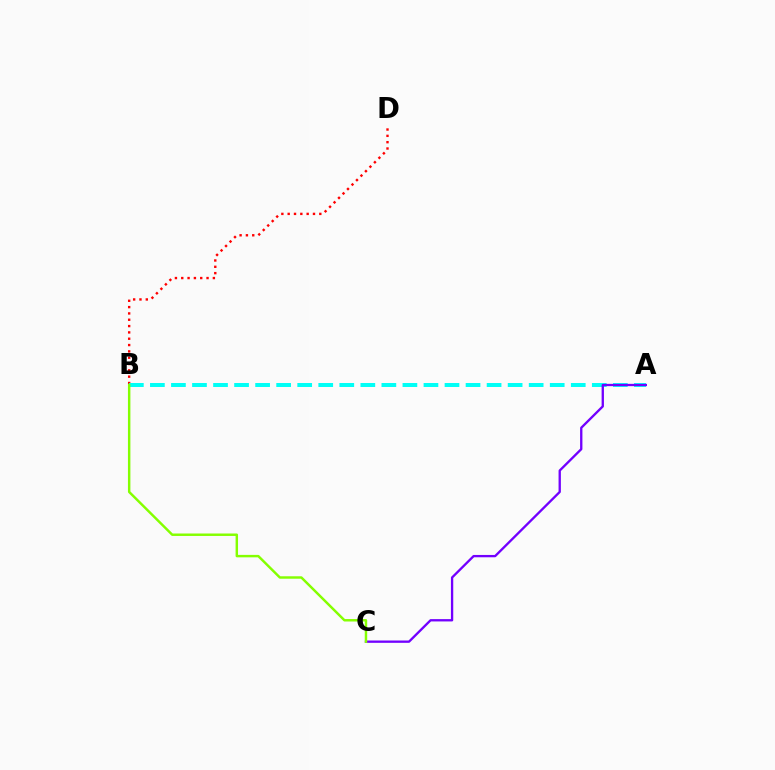{('B', 'D'): [{'color': '#ff0000', 'line_style': 'dotted', 'thickness': 1.72}], ('A', 'B'): [{'color': '#00fff6', 'line_style': 'dashed', 'thickness': 2.86}], ('A', 'C'): [{'color': '#7200ff', 'line_style': 'solid', 'thickness': 1.67}], ('B', 'C'): [{'color': '#84ff00', 'line_style': 'solid', 'thickness': 1.76}]}